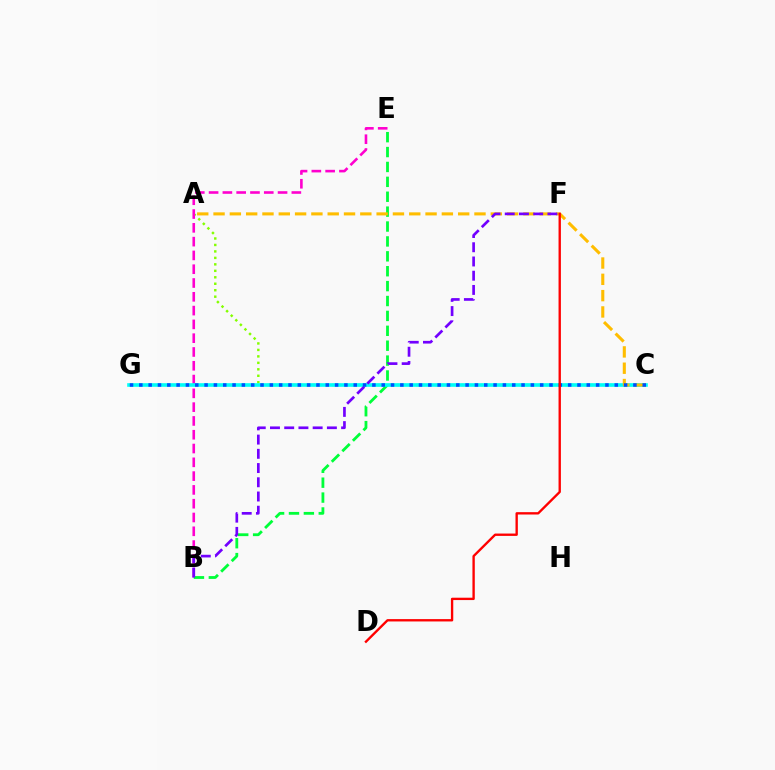{('A', 'C'): [{'color': '#84ff00', 'line_style': 'dotted', 'thickness': 1.76}, {'color': '#ffbd00', 'line_style': 'dashed', 'thickness': 2.22}], ('B', 'E'): [{'color': '#ff00cf', 'line_style': 'dashed', 'thickness': 1.87}, {'color': '#00ff39', 'line_style': 'dashed', 'thickness': 2.02}], ('C', 'G'): [{'color': '#00fff6', 'line_style': 'solid', 'thickness': 2.61}, {'color': '#004bff', 'line_style': 'dotted', 'thickness': 2.53}], ('B', 'F'): [{'color': '#7200ff', 'line_style': 'dashed', 'thickness': 1.93}], ('D', 'F'): [{'color': '#ff0000', 'line_style': 'solid', 'thickness': 1.7}]}